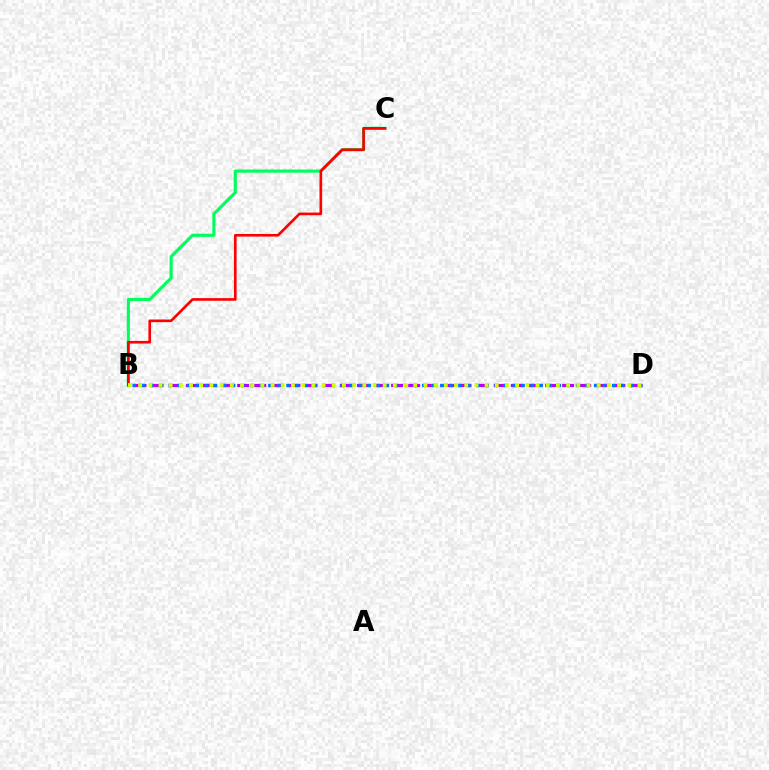{('B', 'D'): [{'color': '#b900ff', 'line_style': 'dashed', 'thickness': 2.32}, {'color': '#0074ff', 'line_style': 'dotted', 'thickness': 2.46}, {'color': '#d1ff00', 'line_style': 'dotted', 'thickness': 2.77}], ('B', 'C'): [{'color': '#00ff5c', 'line_style': 'solid', 'thickness': 2.27}, {'color': '#ff0000', 'line_style': 'solid', 'thickness': 1.9}]}